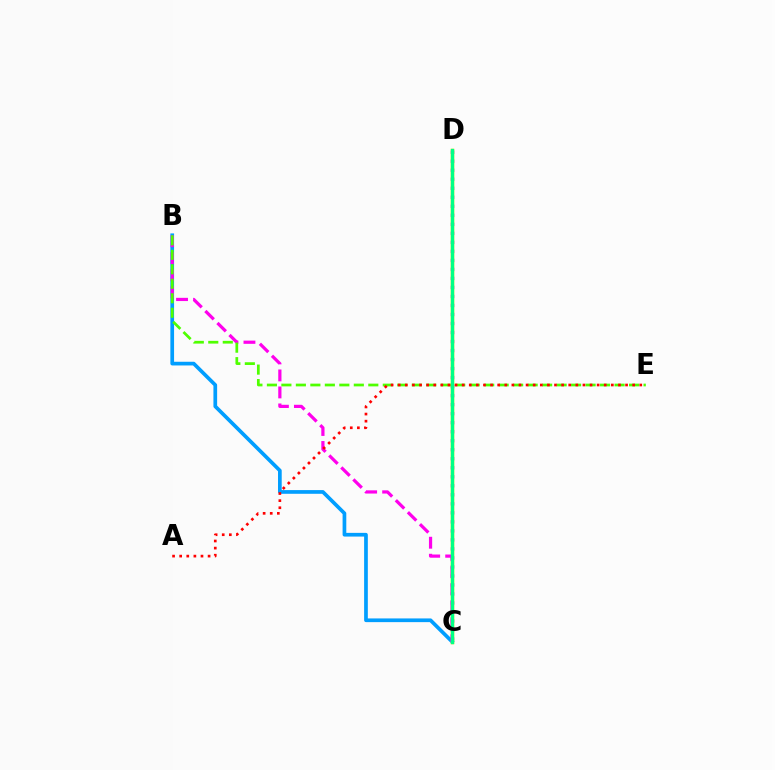{('B', 'C'): [{'color': '#009eff', 'line_style': 'solid', 'thickness': 2.66}, {'color': '#ff00ed', 'line_style': 'dashed', 'thickness': 2.31}], ('C', 'D'): [{'color': '#3700ff', 'line_style': 'dotted', 'thickness': 2.45}, {'color': '#ffd500', 'line_style': 'solid', 'thickness': 2.51}, {'color': '#00ff86', 'line_style': 'solid', 'thickness': 2.38}], ('B', 'E'): [{'color': '#4fff00', 'line_style': 'dashed', 'thickness': 1.97}], ('A', 'E'): [{'color': '#ff0000', 'line_style': 'dotted', 'thickness': 1.93}]}